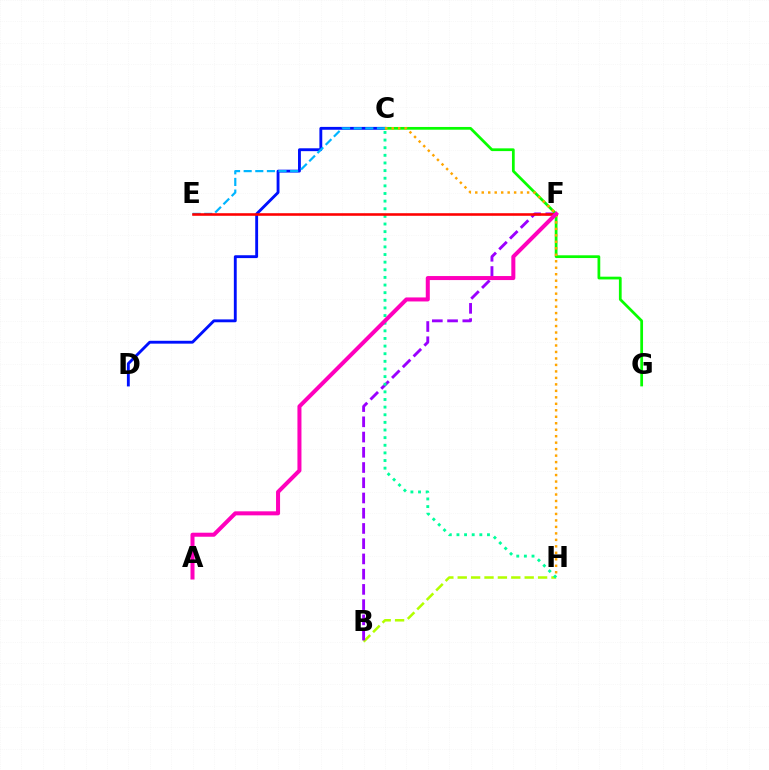{('C', 'D'): [{'color': '#0010ff', 'line_style': 'solid', 'thickness': 2.06}], ('B', 'H'): [{'color': '#b3ff00', 'line_style': 'dashed', 'thickness': 1.82}], ('B', 'F'): [{'color': '#9b00ff', 'line_style': 'dashed', 'thickness': 2.07}], ('C', 'G'): [{'color': '#08ff00', 'line_style': 'solid', 'thickness': 1.98}], ('C', 'H'): [{'color': '#00ff9d', 'line_style': 'dotted', 'thickness': 2.07}, {'color': '#ffa500', 'line_style': 'dotted', 'thickness': 1.76}], ('C', 'E'): [{'color': '#00b5ff', 'line_style': 'dashed', 'thickness': 1.58}], ('E', 'F'): [{'color': '#ff0000', 'line_style': 'solid', 'thickness': 1.86}], ('A', 'F'): [{'color': '#ff00bd', 'line_style': 'solid', 'thickness': 2.9}]}